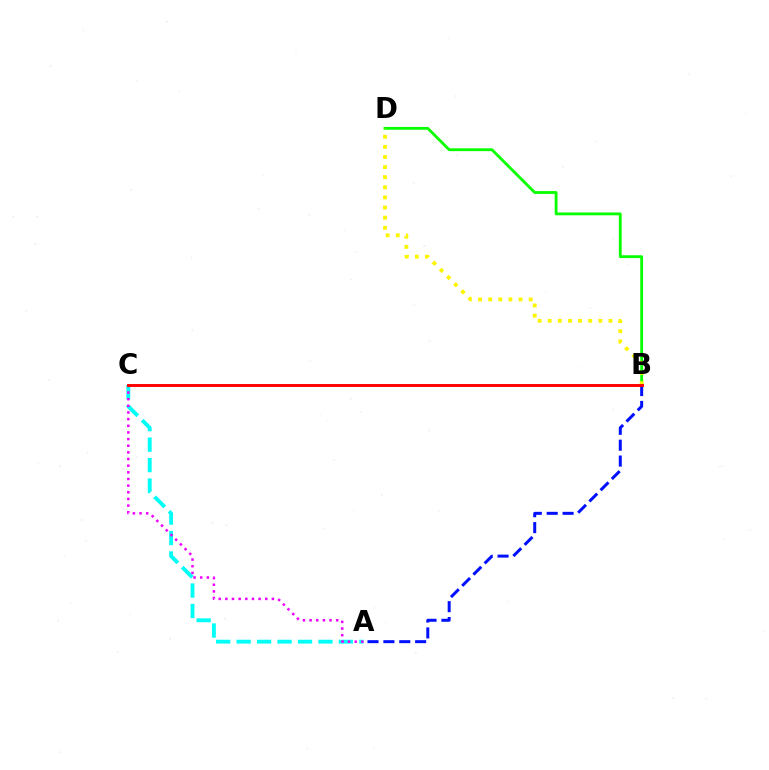{('A', 'C'): [{'color': '#00fff6', 'line_style': 'dashed', 'thickness': 2.78}, {'color': '#ee00ff', 'line_style': 'dotted', 'thickness': 1.81}], ('B', 'D'): [{'color': '#08ff00', 'line_style': 'solid', 'thickness': 2.03}, {'color': '#fcf500', 'line_style': 'dotted', 'thickness': 2.75}], ('A', 'B'): [{'color': '#0010ff', 'line_style': 'dashed', 'thickness': 2.16}], ('B', 'C'): [{'color': '#ff0000', 'line_style': 'solid', 'thickness': 2.1}]}